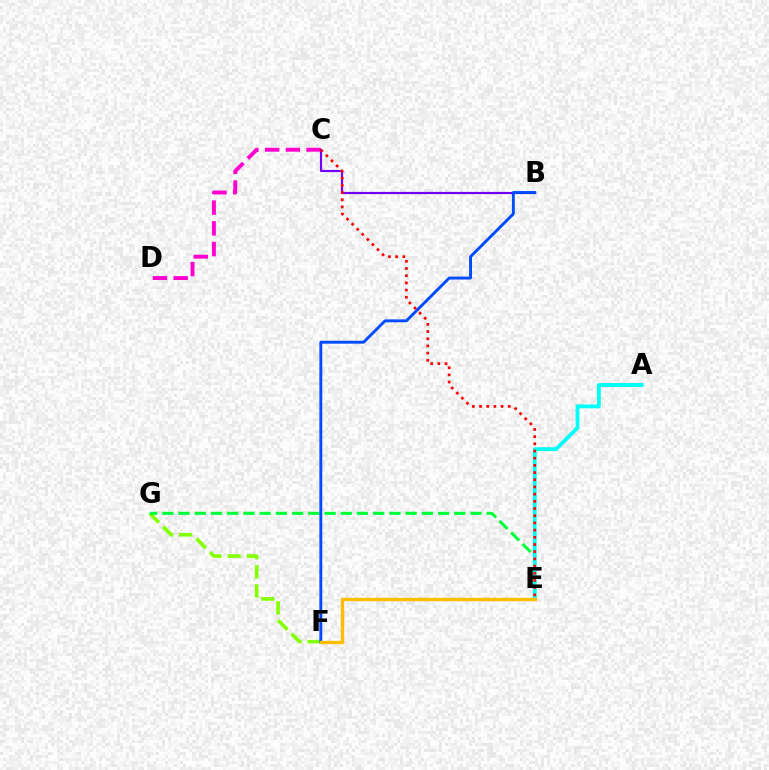{('F', 'G'): [{'color': '#84ff00', 'line_style': 'dashed', 'thickness': 2.6}], ('C', 'D'): [{'color': '#ff00cf', 'line_style': 'dashed', 'thickness': 2.82}], ('E', 'G'): [{'color': '#00ff39', 'line_style': 'dashed', 'thickness': 2.2}], ('B', 'C'): [{'color': '#7200ff', 'line_style': 'solid', 'thickness': 1.58}], ('A', 'E'): [{'color': '#00fff6', 'line_style': 'solid', 'thickness': 2.77}], ('B', 'F'): [{'color': '#004bff', 'line_style': 'solid', 'thickness': 2.09}], ('C', 'E'): [{'color': '#ff0000', 'line_style': 'dotted', 'thickness': 1.95}], ('E', 'F'): [{'color': '#ffbd00', 'line_style': 'solid', 'thickness': 2.46}]}